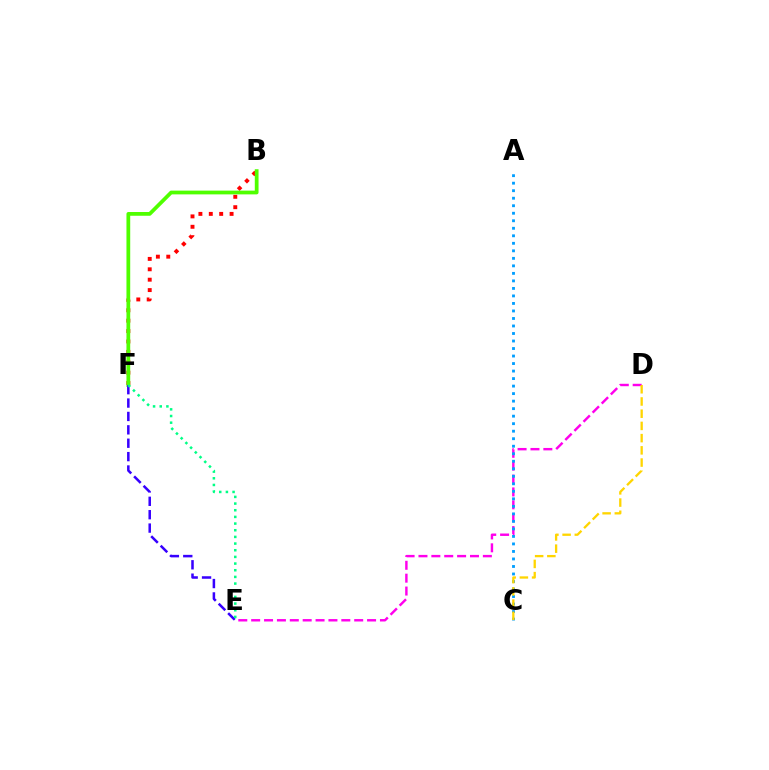{('B', 'F'): [{'color': '#ff0000', 'line_style': 'dotted', 'thickness': 2.82}, {'color': '#4fff00', 'line_style': 'solid', 'thickness': 2.7}], ('D', 'E'): [{'color': '#ff00ed', 'line_style': 'dashed', 'thickness': 1.75}], ('A', 'C'): [{'color': '#009eff', 'line_style': 'dotted', 'thickness': 2.04}], ('E', 'F'): [{'color': '#3700ff', 'line_style': 'dashed', 'thickness': 1.82}, {'color': '#00ff86', 'line_style': 'dotted', 'thickness': 1.81}], ('C', 'D'): [{'color': '#ffd500', 'line_style': 'dashed', 'thickness': 1.66}]}